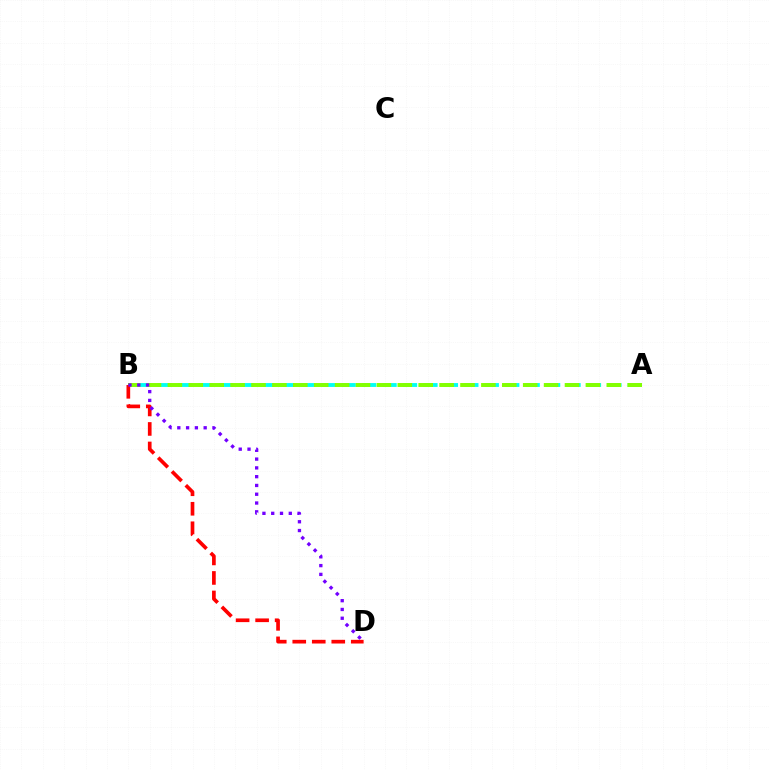{('A', 'B'): [{'color': '#00fff6', 'line_style': 'dashed', 'thickness': 2.78}, {'color': '#84ff00', 'line_style': 'dashed', 'thickness': 2.84}], ('B', 'D'): [{'color': '#ff0000', 'line_style': 'dashed', 'thickness': 2.65}, {'color': '#7200ff', 'line_style': 'dotted', 'thickness': 2.39}]}